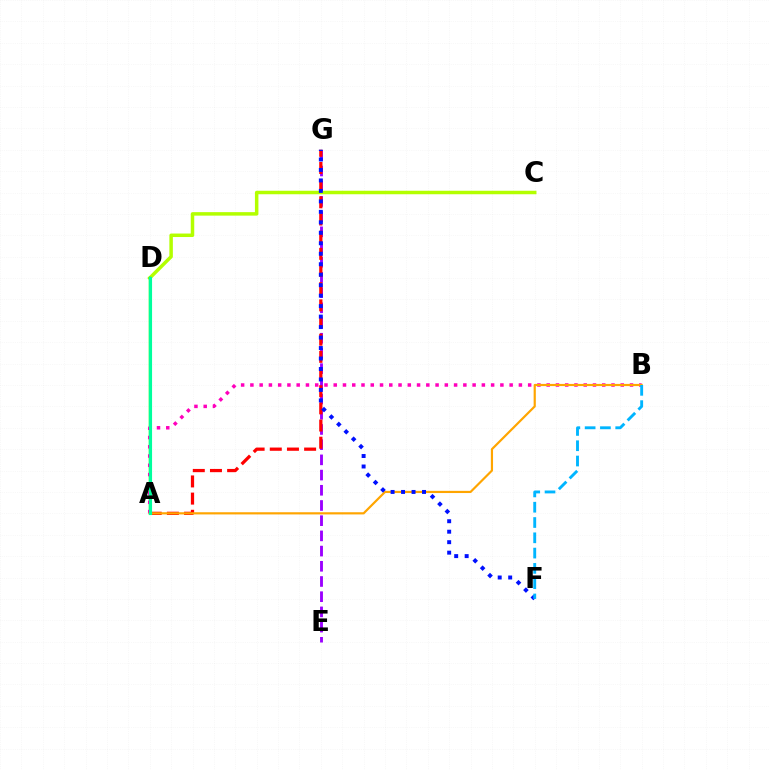{('E', 'G'): [{'color': '#9b00ff', 'line_style': 'dashed', 'thickness': 2.07}], ('C', 'D'): [{'color': '#b3ff00', 'line_style': 'solid', 'thickness': 2.51}], ('A', 'D'): [{'color': '#08ff00', 'line_style': 'solid', 'thickness': 1.8}, {'color': '#00ff9d', 'line_style': 'solid', 'thickness': 2.26}], ('A', 'G'): [{'color': '#ff0000', 'line_style': 'dashed', 'thickness': 2.33}], ('A', 'B'): [{'color': '#ff00bd', 'line_style': 'dotted', 'thickness': 2.52}, {'color': '#ffa500', 'line_style': 'solid', 'thickness': 1.57}], ('F', 'G'): [{'color': '#0010ff', 'line_style': 'dotted', 'thickness': 2.85}], ('B', 'F'): [{'color': '#00b5ff', 'line_style': 'dashed', 'thickness': 2.08}]}